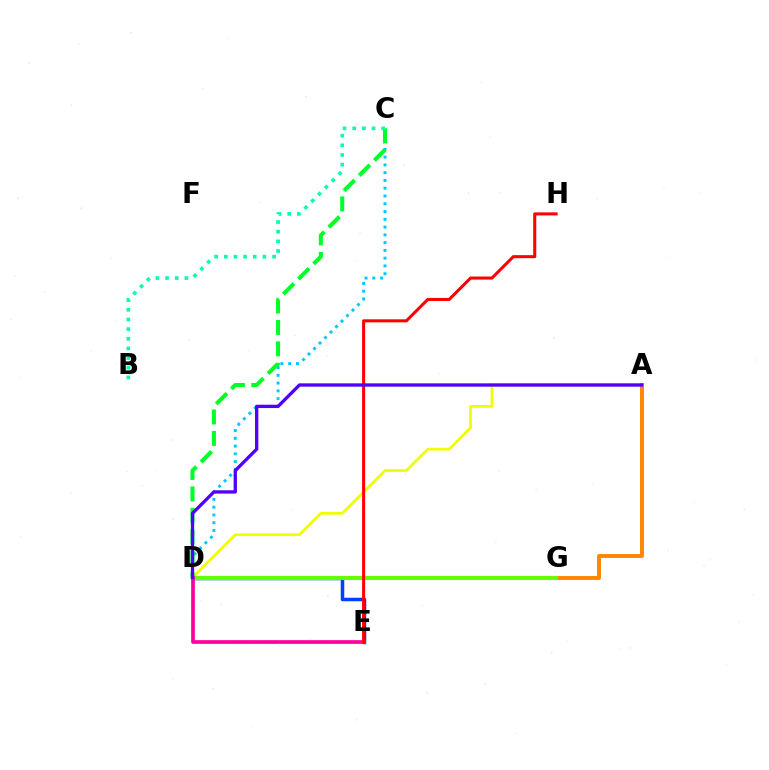{('C', 'D'): [{'color': '#00c7ff', 'line_style': 'dotted', 'thickness': 2.11}, {'color': '#00ff27', 'line_style': 'dashed', 'thickness': 2.91}], ('D', 'E'): [{'color': '#d600ff', 'line_style': 'dashed', 'thickness': 1.59}, {'color': '#003fff', 'line_style': 'solid', 'thickness': 2.52}, {'color': '#ff00a0', 'line_style': 'solid', 'thickness': 2.65}], ('A', 'D'): [{'color': '#eeff00', 'line_style': 'solid', 'thickness': 1.95}, {'color': '#4f00ff', 'line_style': 'solid', 'thickness': 2.39}], ('A', 'G'): [{'color': '#ff8800', 'line_style': 'solid', 'thickness': 2.85}], ('D', 'G'): [{'color': '#66ff00', 'line_style': 'solid', 'thickness': 2.98}], ('B', 'C'): [{'color': '#00ffaf', 'line_style': 'dotted', 'thickness': 2.62}], ('E', 'H'): [{'color': '#ff0000', 'line_style': 'solid', 'thickness': 2.2}]}